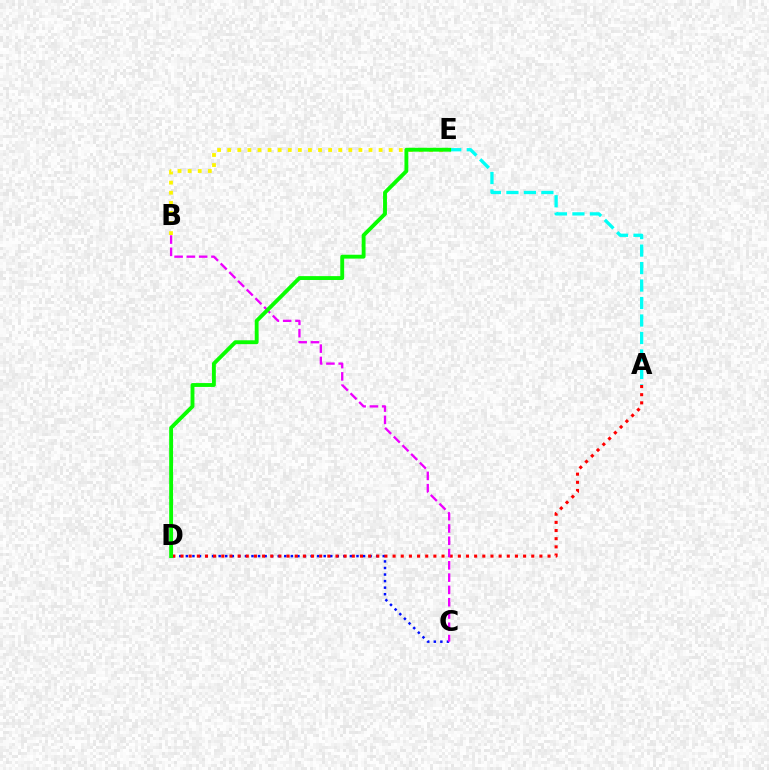{('C', 'D'): [{'color': '#0010ff', 'line_style': 'dotted', 'thickness': 1.78}], ('A', 'E'): [{'color': '#00fff6', 'line_style': 'dashed', 'thickness': 2.37}], ('A', 'D'): [{'color': '#ff0000', 'line_style': 'dotted', 'thickness': 2.22}], ('B', 'E'): [{'color': '#fcf500', 'line_style': 'dotted', 'thickness': 2.74}], ('B', 'C'): [{'color': '#ee00ff', 'line_style': 'dashed', 'thickness': 1.67}], ('D', 'E'): [{'color': '#08ff00', 'line_style': 'solid', 'thickness': 2.78}]}